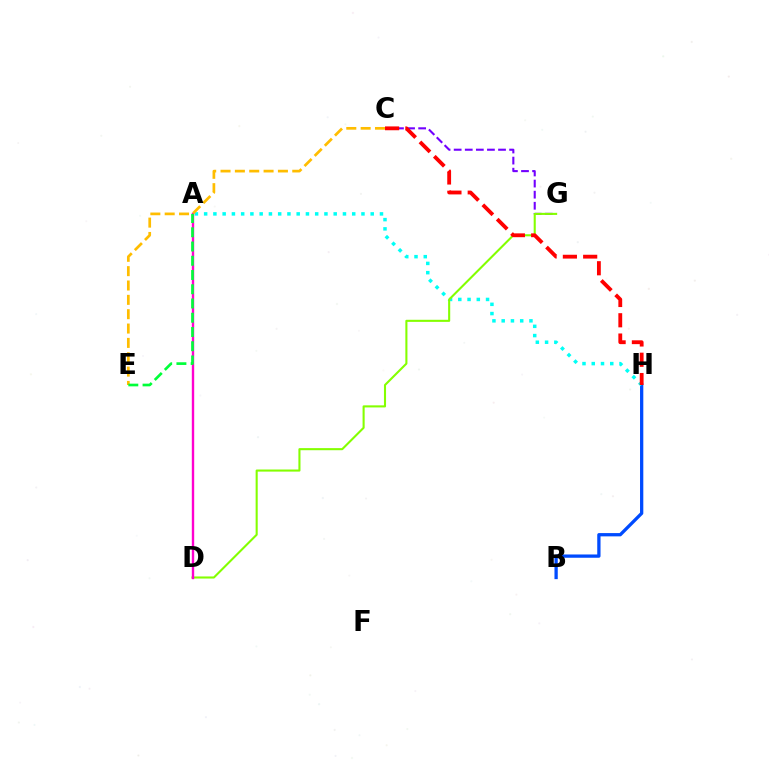{('C', 'G'): [{'color': '#7200ff', 'line_style': 'dashed', 'thickness': 1.51}], ('B', 'H'): [{'color': '#004bff', 'line_style': 'solid', 'thickness': 2.36}], ('A', 'H'): [{'color': '#00fff6', 'line_style': 'dotted', 'thickness': 2.51}], ('D', 'G'): [{'color': '#84ff00', 'line_style': 'solid', 'thickness': 1.51}], ('C', 'H'): [{'color': '#ff0000', 'line_style': 'dashed', 'thickness': 2.76}], ('A', 'D'): [{'color': '#ff00cf', 'line_style': 'solid', 'thickness': 1.71}], ('C', 'E'): [{'color': '#ffbd00', 'line_style': 'dashed', 'thickness': 1.95}], ('A', 'E'): [{'color': '#00ff39', 'line_style': 'dashed', 'thickness': 1.93}]}